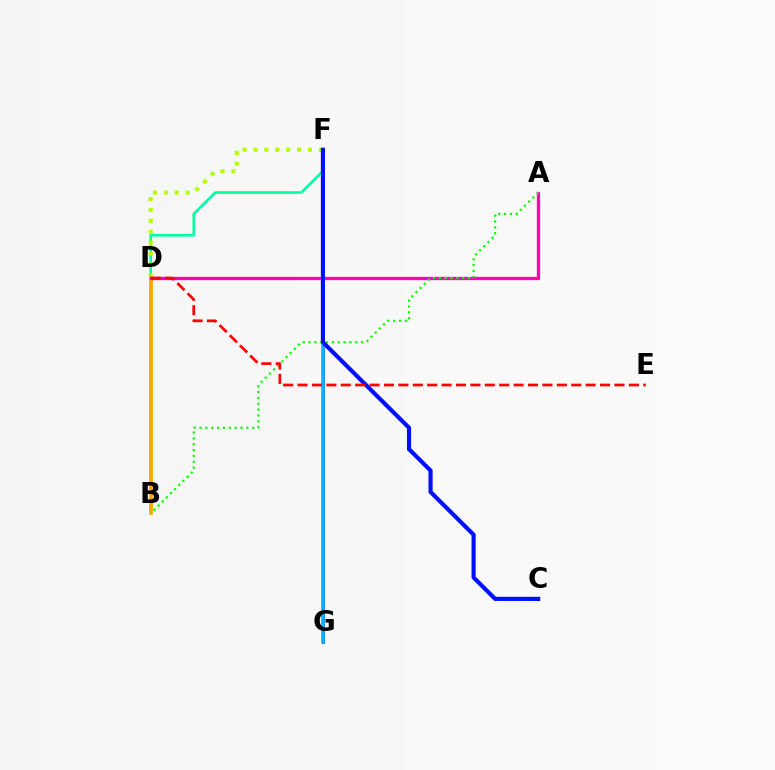{('D', 'F'): [{'color': '#00ff9d', 'line_style': 'solid', 'thickness': 1.84}, {'color': '#b3ff00', 'line_style': 'dotted', 'thickness': 2.96}], ('F', 'G'): [{'color': '#9b00ff', 'line_style': 'solid', 'thickness': 2.1}, {'color': '#00b5ff', 'line_style': 'solid', 'thickness': 2.58}], ('B', 'D'): [{'color': '#ffa500', 'line_style': 'solid', 'thickness': 2.69}], ('A', 'D'): [{'color': '#ff00bd', 'line_style': 'solid', 'thickness': 2.38}], ('A', 'B'): [{'color': '#08ff00', 'line_style': 'dotted', 'thickness': 1.59}], ('C', 'F'): [{'color': '#0010ff', 'line_style': 'solid', 'thickness': 2.98}], ('D', 'E'): [{'color': '#ff0000', 'line_style': 'dashed', 'thickness': 1.96}]}